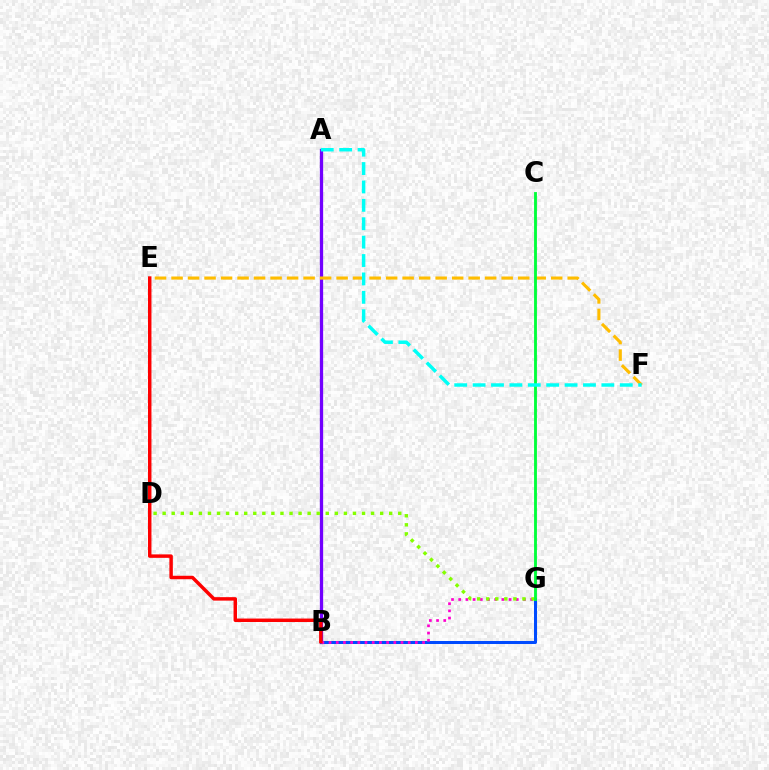{('A', 'B'): [{'color': '#7200ff', 'line_style': 'solid', 'thickness': 2.36}], ('E', 'F'): [{'color': '#ffbd00', 'line_style': 'dashed', 'thickness': 2.24}], ('B', 'G'): [{'color': '#004bff', 'line_style': 'solid', 'thickness': 2.17}, {'color': '#ff00cf', 'line_style': 'dotted', 'thickness': 1.95}], ('D', 'G'): [{'color': '#84ff00', 'line_style': 'dotted', 'thickness': 2.46}], ('C', 'G'): [{'color': '#00ff39', 'line_style': 'solid', 'thickness': 2.05}], ('A', 'F'): [{'color': '#00fff6', 'line_style': 'dashed', 'thickness': 2.5}], ('B', 'E'): [{'color': '#ff0000', 'line_style': 'solid', 'thickness': 2.49}]}